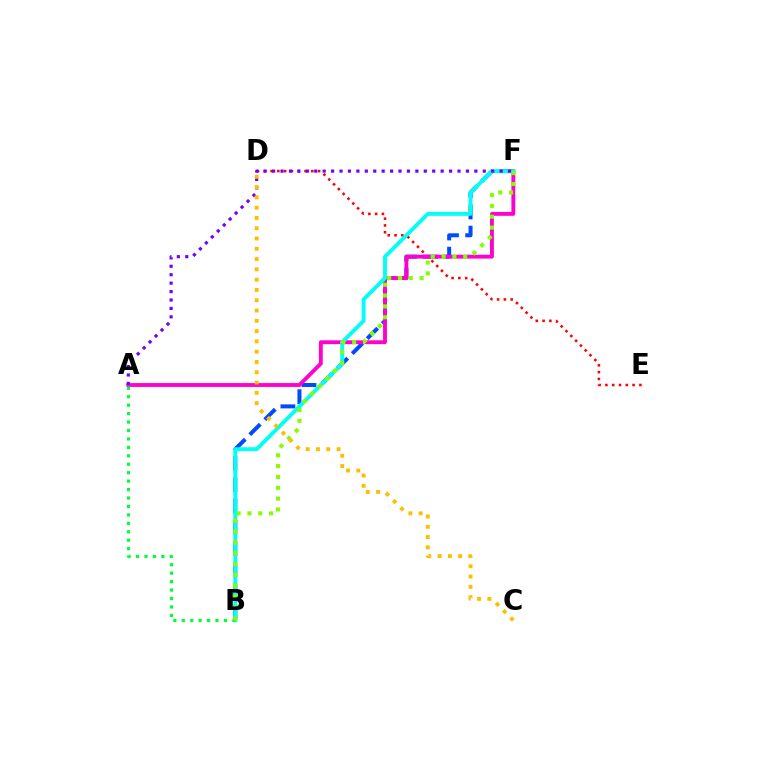{('B', 'F'): [{'color': '#004bff', 'line_style': 'dashed', 'thickness': 2.88}, {'color': '#00fff6', 'line_style': 'solid', 'thickness': 2.79}, {'color': '#84ff00', 'line_style': 'dotted', 'thickness': 2.94}], ('D', 'E'): [{'color': '#ff0000', 'line_style': 'dotted', 'thickness': 1.85}], ('A', 'F'): [{'color': '#ff00cf', 'line_style': 'solid', 'thickness': 2.77}, {'color': '#7200ff', 'line_style': 'dotted', 'thickness': 2.29}], ('A', 'B'): [{'color': '#00ff39', 'line_style': 'dotted', 'thickness': 2.29}], ('C', 'D'): [{'color': '#ffbd00', 'line_style': 'dotted', 'thickness': 2.79}]}